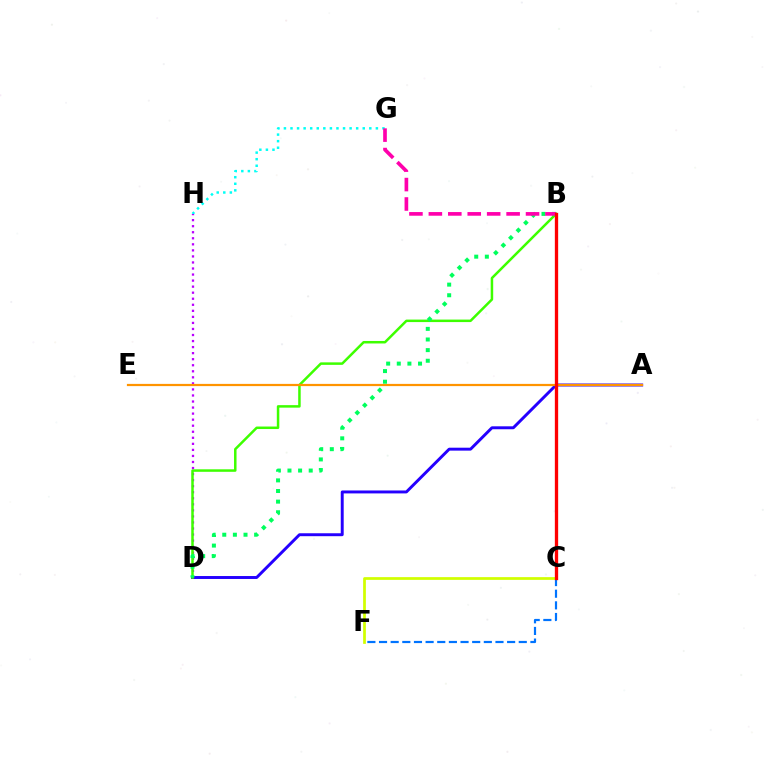{('G', 'H'): [{'color': '#00fff6', 'line_style': 'dotted', 'thickness': 1.78}], ('D', 'H'): [{'color': '#b900ff', 'line_style': 'dotted', 'thickness': 1.64}], ('A', 'D'): [{'color': '#2500ff', 'line_style': 'solid', 'thickness': 2.11}], ('B', 'D'): [{'color': '#3dff00', 'line_style': 'solid', 'thickness': 1.8}, {'color': '#00ff5c', 'line_style': 'dotted', 'thickness': 2.89}], ('A', 'E'): [{'color': '#ff9400', 'line_style': 'solid', 'thickness': 1.6}], ('C', 'F'): [{'color': '#0074ff', 'line_style': 'dashed', 'thickness': 1.58}, {'color': '#d1ff00', 'line_style': 'solid', 'thickness': 1.97}], ('B', 'G'): [{'color': '#ff00ac', 'line_style': 'dashed', 'thickness': 2.64}], ('B', 'C'): [{'color': '#ff0000', 'line_style': 'solid', 'thickness': 2.39}]}